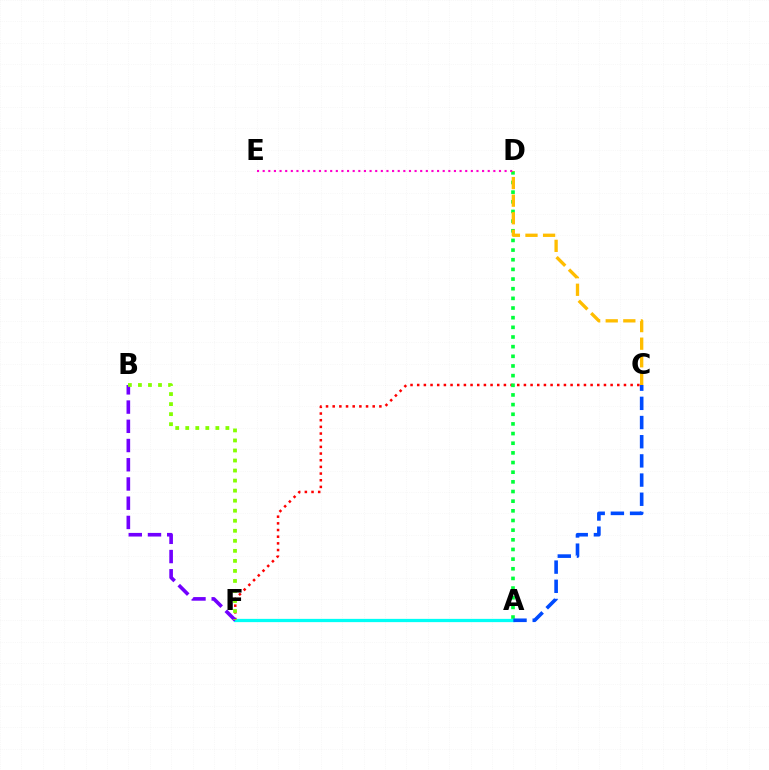{('C', 'F'): [{'color': '#ff0000', 'line_style': 'dotted', 'thickness': 1.81}], ('A', 'D'): [{'color': '#00ff39', 'line_style': 'dotted', 'thickness': 2.62}], ('A', 'F'): [{'color': '#00fff6', 'line_style': 'solid', 'thickness': 2.35}], ('B', 'F'): [{'color': '#7200ff', 'line_style': 'dashed', 'thickness': 2.61}, {'color': '#84ff00', 'line_style': 'dotted', 'thickness': 2.73}], ('C', 'D'): [{'color': '#ffbd00', 'line_style': 'dashed', 'thickness': 2.39}], ('D', 'E'): [{'color': '#ff00cf', 'line_style': 'dotted', 'thickness': 1.53}], ('A', 'C'): [{'color': '#004bff', 'line_style': 'dashed', 'thickness': 2.61}]}